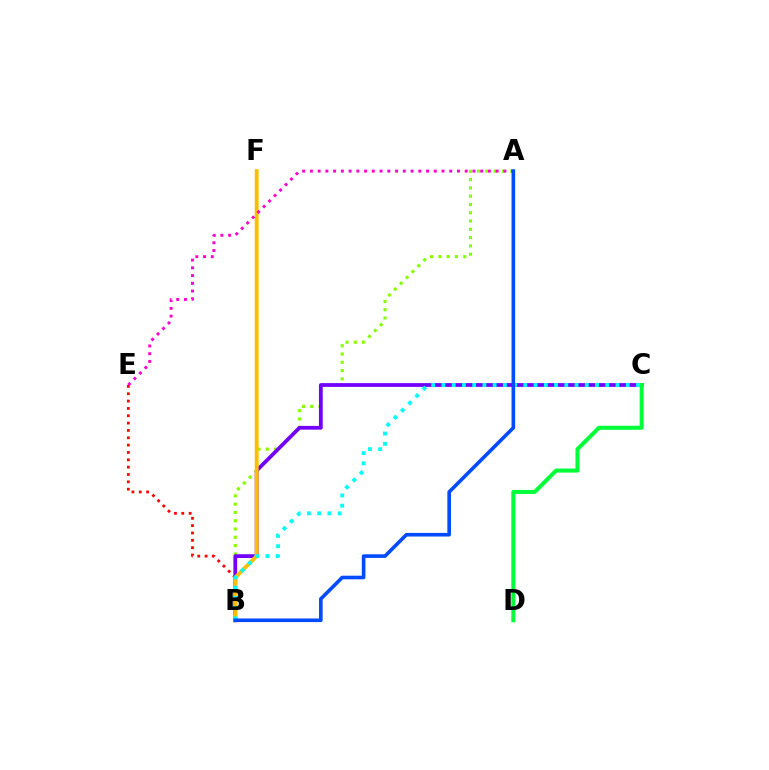{('B', 'E'): [{'color': '#ff0000', 'line_style': 'dotted', 'thickness': 1.99}], ('A', 'B'): [{'color': '#84ff00', 'line_style': 'dotted', 'thickness': 2.25}, {'color': '#004bff', 'line_style': 'solid', 'thickness': 2.6}], ('B', 'C'): [{'color': '#7200ff', 'line_style': 'solid', 'thickness': 2.71}, {'color': '#00fff6', 'line_style': 'dotted', 'thickness': 2.78}], ('B', 'F'): [{'color': '#ffbd00', 'line_style': 'solid', 'thickness': 2.78}], ('C', 'D'): [{'color': '#00ff39', 'line_style': 'solid', 'thickness': 2.91}], ('A', 'E'): [{'color': '#ff00cf', 'line_style': 'dotted', 'thickness': 2.1}]}